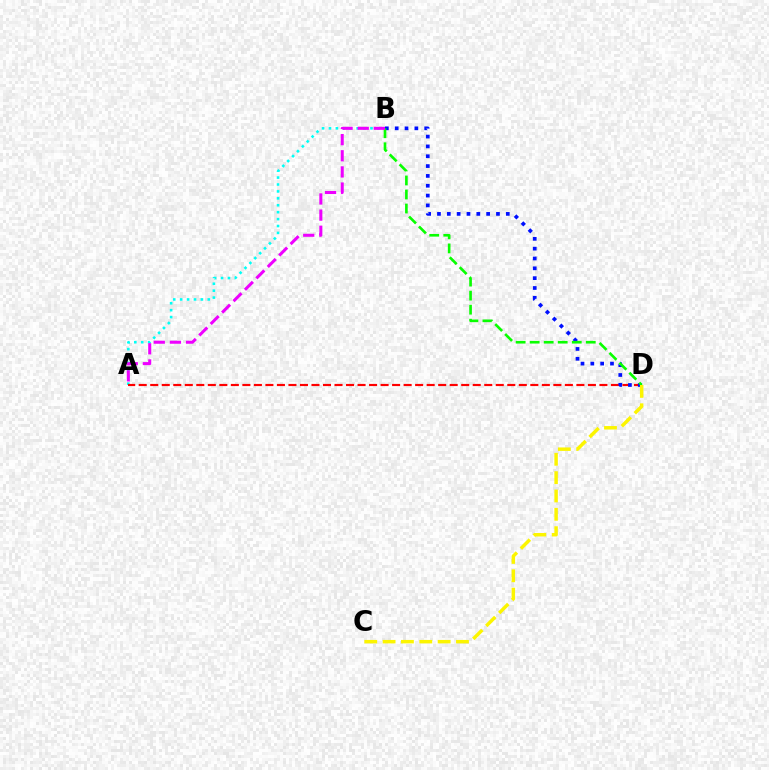{('A', 'B'): [{'color': '#00fff6', 'line_style': 'dotted', 'thickness': 1.88}, {'color': '#ee00ff', 'line_style': 'dashed', 'thickness': 2.19}], ('A', 'D'): [{'color': '#ff0000', 'line_style': 'dashed', 'thickness': 1.56}], ('B', 'D'): [{'color': '#0010ff', 'line_style': 'dotted', 'thickness': 2.67}, {'color': '#08ff00', 'line_style': 'dashed', 'thickness': 1.91}], ('C', 'D'): [{'color': '#fcf500', 'line_style': 'dashed', 'thickness': 2.49}]}